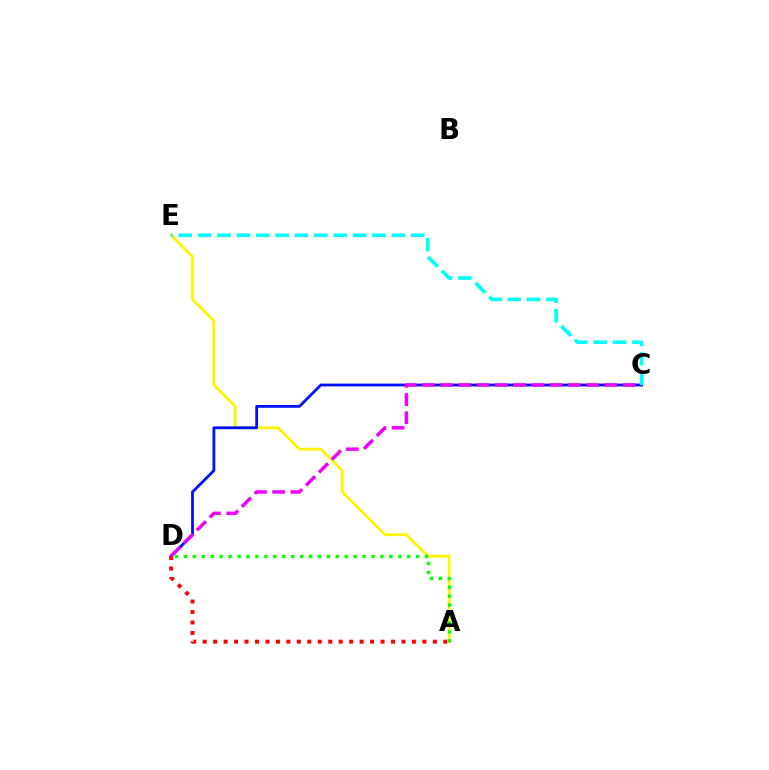{('A', 'E'): [{'color': '#fcf500', 'line_style': 'solid', 'thickness': 2.0}], ('C', 'D'): [{'color': '#0010ff', 'line_style': 'solid', 'thickness': 2.01}, {'color': '#ee00ff', 'line_style': 'dashed', 'thickness': 2.48}], ('A', 'D'): [{'color': '#ff0000', 'line_style': 'dotted', 'thickness': 2.84}, {'color': '#08ff00', 'line_style': 'dotted', 'thickness': 2.43}], ('C', 'E'): [{'color': '#00fff6', 'line_style': 'dashed', 'thickness': 2.63}]}